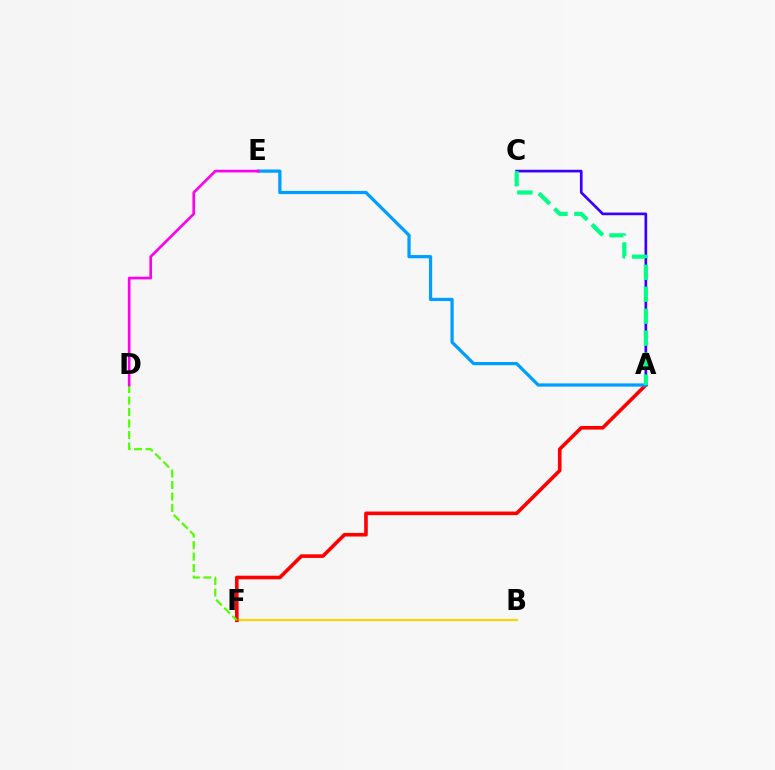{('B', 'F'): [{'color': '#ffd500', 'line_style': 'solid', 'thickness': 1.56}], ('A', 'F'): [{'color': '#ff0000', 'line_style': 'solid', 'thickness': 2.6}], ('A', 'C'): [{'color': '#3700ff', 'line_style': 'solid', 'thickness': 1.93}, {'color': '#00ff86', 'line_style': 'dashed', 'thickness': 2.98}], ('A', 'E'): [{'color': '#009eff', 'line_style': 'solid', 'thickness': 2.33}], ('D', 'F'): [{'color': '#4fff00', 'line_style': 'dashed', 'thickness': 1.56}], ('D', 'E'): [{'color': '#ff00ed', 'line_style': 'solid', 'thickness': 1.9}]}